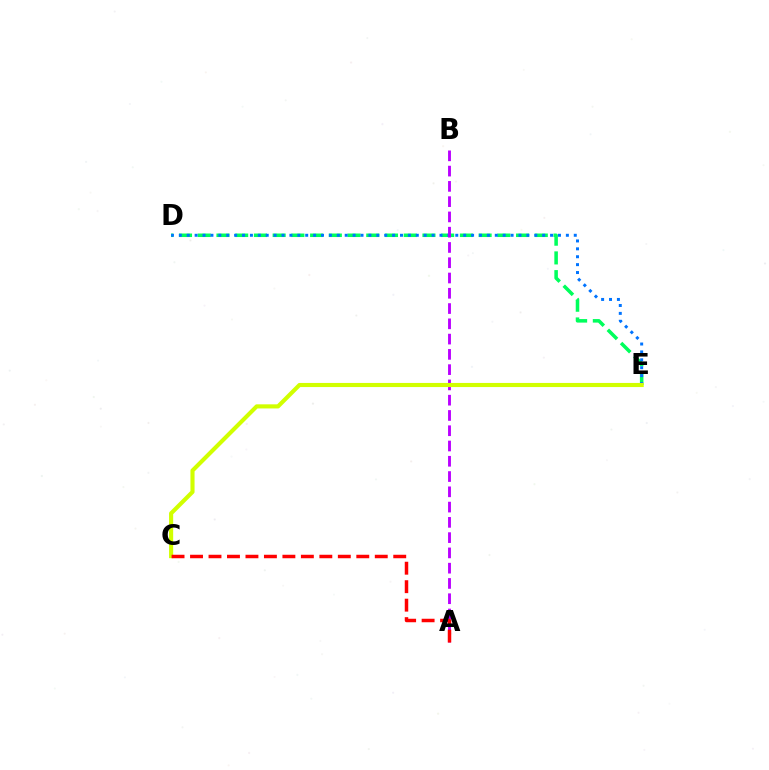{('D', 'E'): [{'color': '#00ff5c', 'line_style': 'dashed', 'thickness': 2.54}, {'color': '#0074ff', 'line_style': 'dotted', 'thickness': 2.15}], ('A', 'B'): [{'color': '#b900ff', 'line_style': 'dashed', 'thickness': 2.07}], ('C', 'E'): [{'color': '#d1ff00', 'line_style': 'solid', 'thickness': 2.97}], ('A', 'C'): [{'color': '#ff0000', 'line_style': 'dashed', 'thickness': 2.51}]}